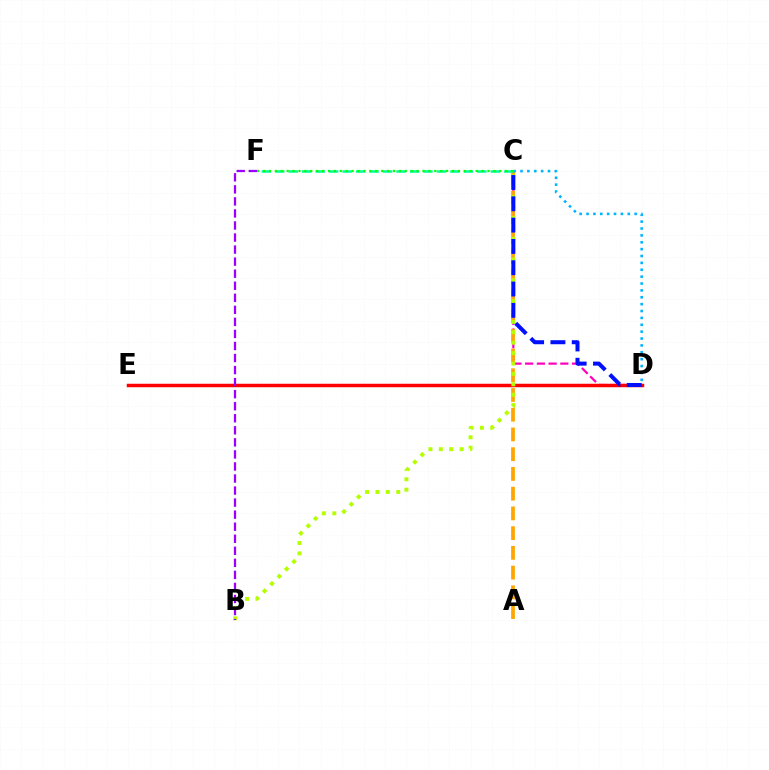{('C', 'D'): [{'color': '#ff00bd', 'line_style': 'dashed', 'thickness': 1.59}, {'color': '#0010ff', 'line_style': 'dashed', 'thickness': 2.89}, {'color': '#00b5ff', 'line_style': 'dotted', 'thickness': 1.87}], ('A', 'C'): [{'color': '#ffa500', 'line_style': 'dashed', 'thickness': 2.68}], ('C', 'F'): [{'color': '#00ff9d', 'line_style': 'dashed', 'thickness': 1.83}, {'color': '#08ff00', 'line_style': 'dotted', 'thickness': 1.6}], ('D', 'E'): [{'color': '#ff0000', 'line_style': 'solid', 'thickness': 2.5}], ('B', 'C'): [{'color': '#b3ff00', 'line_style': 'dotted', 'thickness': 2.83}], ('B', 'F'): [{'color': '#9b00ff', 'line_style': 'dashed', 'thickness': 1.64}]}